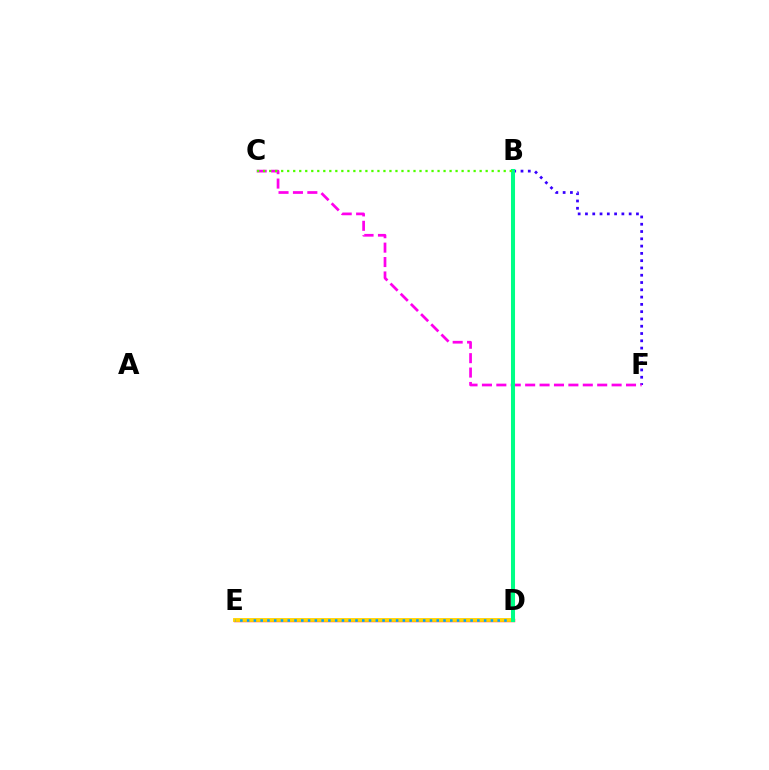{('B', 'F'): [{'color': '#3700ff', 'line_style': 'dotted', 'thickness': 1.98}], ('D', 'E'): [{'color': '#ff0000', 'line_style': 'solid', 'thickness': 2.42}, {'color': '#ffd500', 'line_style': 'solid', 'thickness': 2.75}, {'color': '#009eff', 'line_style': 'dotted', 'thickness': 1.84}], ('C', 'F'): [{'color': '#ff00ed', 'line_style': 'dashed', 'thickness': 1.96}], ('B', 'D'): [{'color': '#00ff86', 'line_style': 'solid', 'thickness': 2.92}], ('B', 'C'): [{'color': '#4fff00', 'line_style': 'dotted', 'thickness': 1.63}]}